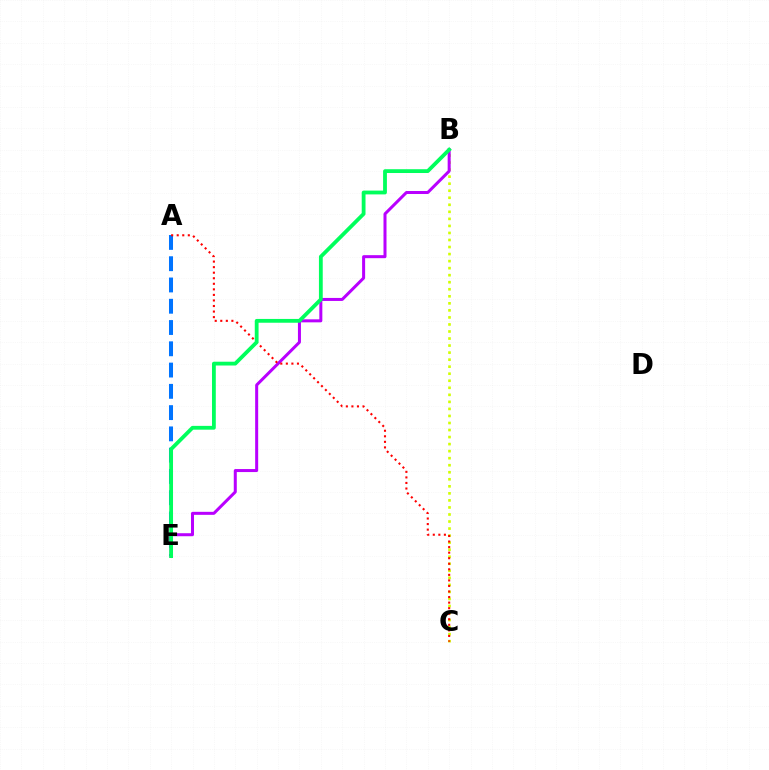{('B', 'C'): [{'color': '#d1ff00', 'line_style': 'dotted', 'thickness': 1.91}], ('A', 'E'): [{'color': '#0074ff', 'line_style': 'dashed', 'thickness': 2.89}], ('B', 'E'): [{'color': '#b900ff', 'line_style': 'solid', 'thickness': 2.17}, {'color': '#00ff5c', 'line_style': 'solid', 'thickness': 2.74}], ('A', 'C'): [{'color': '#ff0000', 'line_style': 'dotted', 'thickness': 1.51}]}